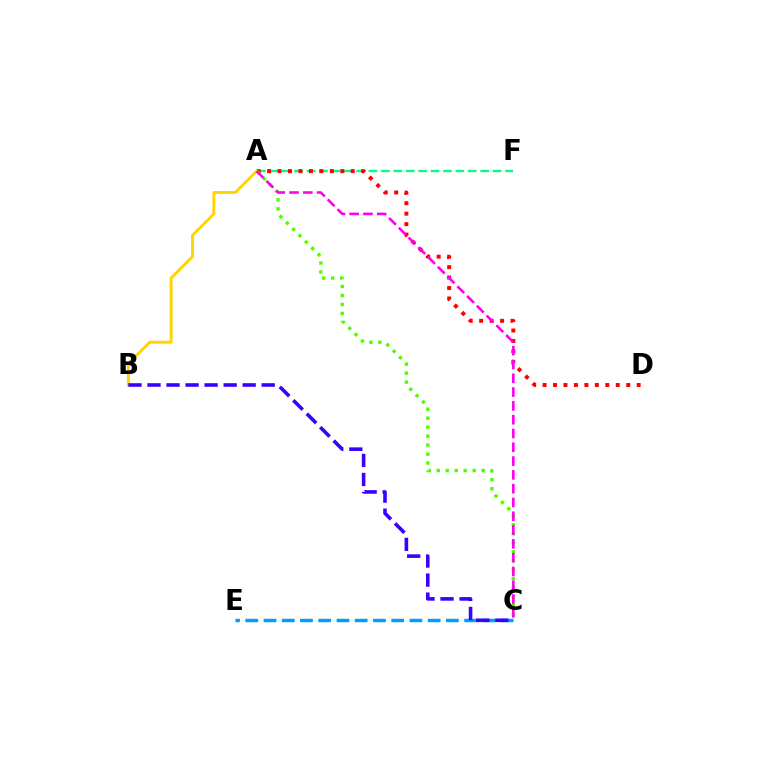{('A', 'F'): [{'color': '#00ff86', 'line_style': 'dashed', 'thickness': 1.69}], ('A', 'D'): [{'color': '#ff0000', 'line_style': 'dotted', 'thickness': 2.84}], ('A', 'B'): [{'color': '#ffd500', 'line_style': 'solid', 'thickness': 2.11}], ('A', 'C'): [{'color': '#4fff00', 'line_style': 'dotted', 'thickness': 2.44}, {'color': '#ff00ed', 'line_style': 'dashed', 'thickness': 1.87}], ('C', 'E'): [{'color': '#009eff', 'line_style': 'dashed', 'thickness': 2.48}], ('B', 'C'): [{'color': '#3700ff', 'line_style': 'dashed', 'thickness': 2.59}]}